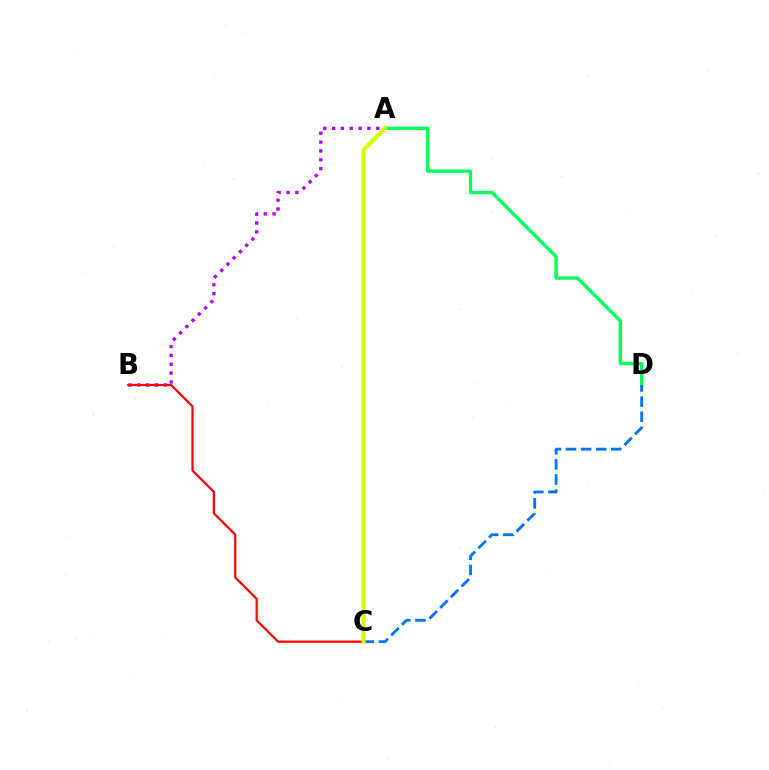{('A', 'B'): [{'color': '#b900ff', 'line_style': 'dotted', 'thickness': 2.4}], ('A', 'D'): [{'color': '#00ff5c', 'line_style': 'solid', 'thickness': 2.42}], ('C', 'D'): [{'color': '#0074ff', 'line_style': 'dashed', 'thickness': 2.05}], ('B', 'C'): [{'color': '#ff0000', 'line_style': 'solid', 'thickness': 1.59}], ('A', 'C'): [{'color': '#d1ff00', 'line_style': 'solid', 'thickness': 2.95}]}